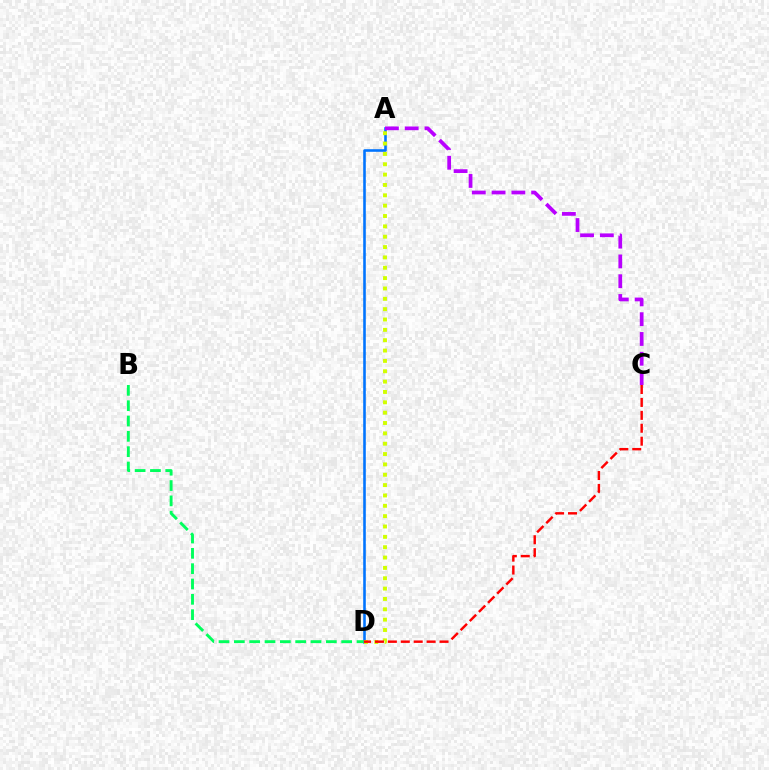{('A', 'D'): [{'color': '#0074ff', 'line_style': 'solid', 'thickness': 1.87}, {'color': '#d1ff00', 'line_style': 'dotted', 'thickness': 2.81}], ('C', 'D'): [{'color': '#ff0000', 'line_style': 'dashed', 'thickness': 1.75}], ('B', 'D'): [{'color': '#00ff5c', 'line_style': 'dashed', 'thickness': 2.08}], ('A', 'C'): [{'color': '#b900ff', 'line_style': 'dashed', 'thickness': 2.69}]}